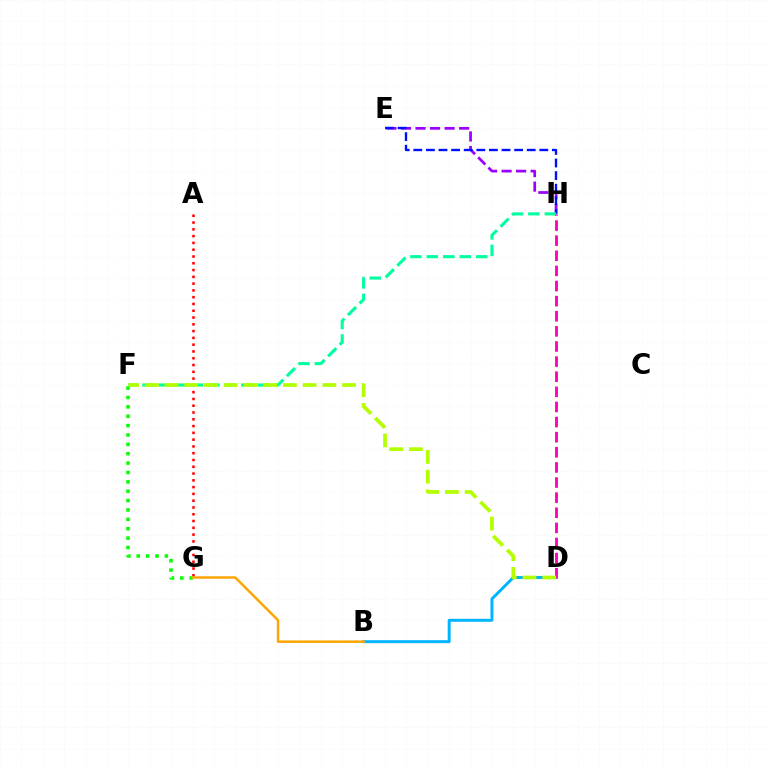{('B', 'D'): [{'color': '#00b5ff', 'line_style': 'solid', 'thickness': 2.14}], ('E', 'H'): [{'color': '#9b00ff', 'line_style': 'dashed', 'thickness': 1.98}, {'color': '#0010ff', 'line_style': 'dashed', 'thickness': 1.71}], ('A', 'G'): [{'color': '#ff0000', 'line_style': 'dotted', 'thickness': 1.84}], ('F', 'G'): [{'color': '#08ff00', 'line_style': 'dotted', 'thickness': 2.55}], ('F', 'H'): [{'color': '#00ff9d', 'line_style': 'dashed', 'thickness': 2.24}], ('D', 'H'): [{'color': '#ff00bd', 'line_style': 'dashed', 'thickness': 2.05}], ('D', 'F'): [{'color': '#b3ff00', 'line_style': 'dashed', 'thickness': 2.68}], ('B', 'G'): [{'color': '#ffa500', 'line_style': 'solid', 'thickness': 1.78}]}